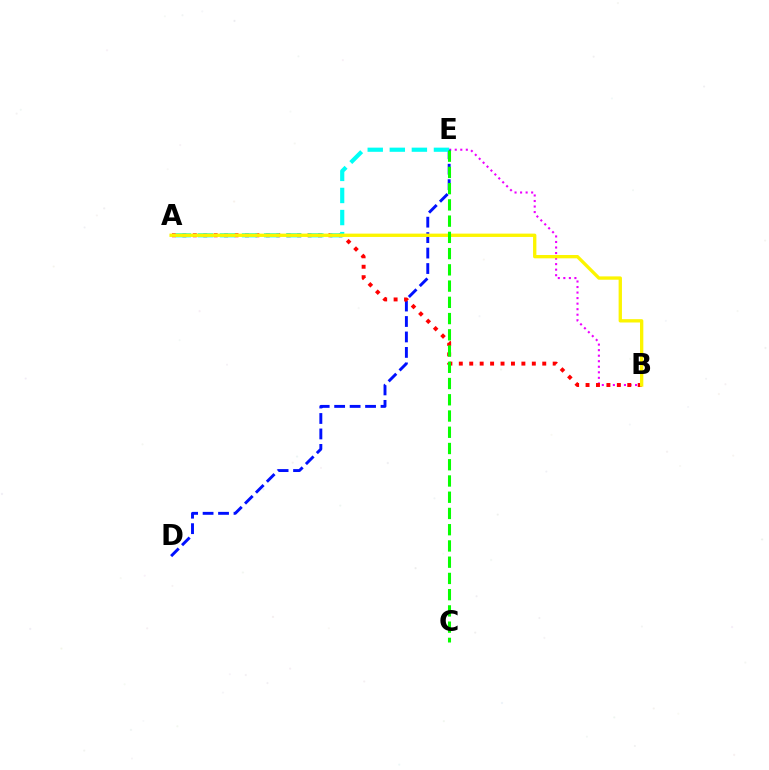{('B', 'E'): [{'color': '#ee00ff', 'line_style': 'dotted', 'thickness': 1.5}], ('D', 'E'): [{'color': '#0010ff', 'line_style': 'dashed', 'thickness': 2.1}], ('A', 'B'): [{'color': '#ff0000', 'line_style': 'dotted', 'thickness': 2.83}, {'color': '#fcf500', 'line_style': 'solid', 'thickness': 2.39}], ('A', 'E'): [{'color': '#00fff6', 'line_style': 'dashed', 'thickness': 3.0}], ('C', 'E'): [{'color': '#08ff00', 'line_style': 'dashed', 'thickness': 2.21}]}